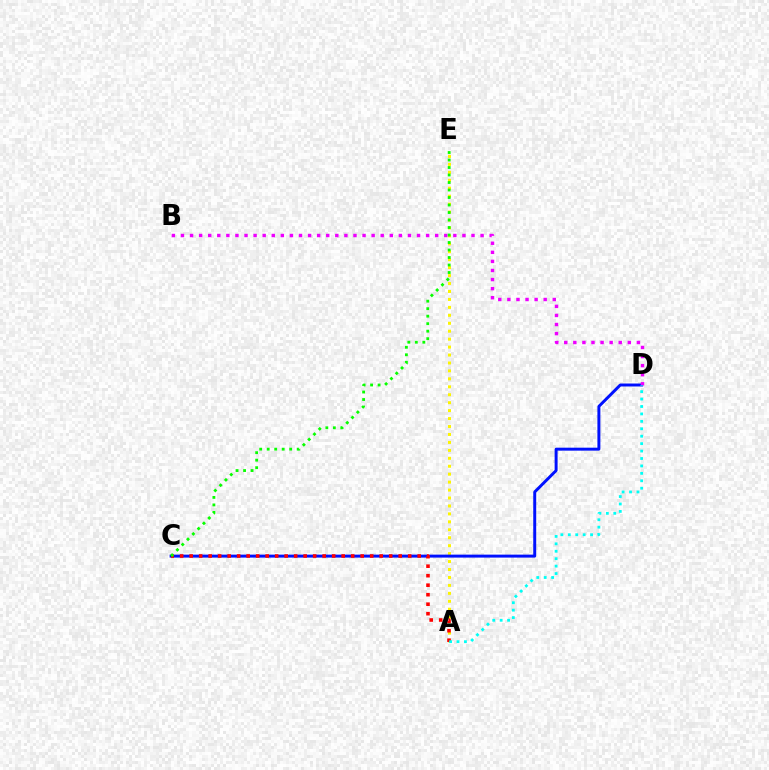{('A', 'E'): [{'color': '#fcf500', 'line_style': 'dotted', 'thickness': 2.16}], ('C', 'D'): [{'color': '#0010ff', 'line_style': 'solid', 'thickness': 2.13}], ('A', 'C'): [{'color': '#ff0000', 'line_style': 'dotted', 'thickness': 2.58}], ('B', 'D'): [{'color': '#ee00ff', 'line_style': 'dotted', 'thickness': 2.47}], ('C', 'E'): [{'color': '#08ff00', 'line_style': 'dotted', 'thickness': 2.04}], ('A', 'D'): [{'color': '#00fff6', 'line_style': 'dotted', 'thickness': 2.02}]}